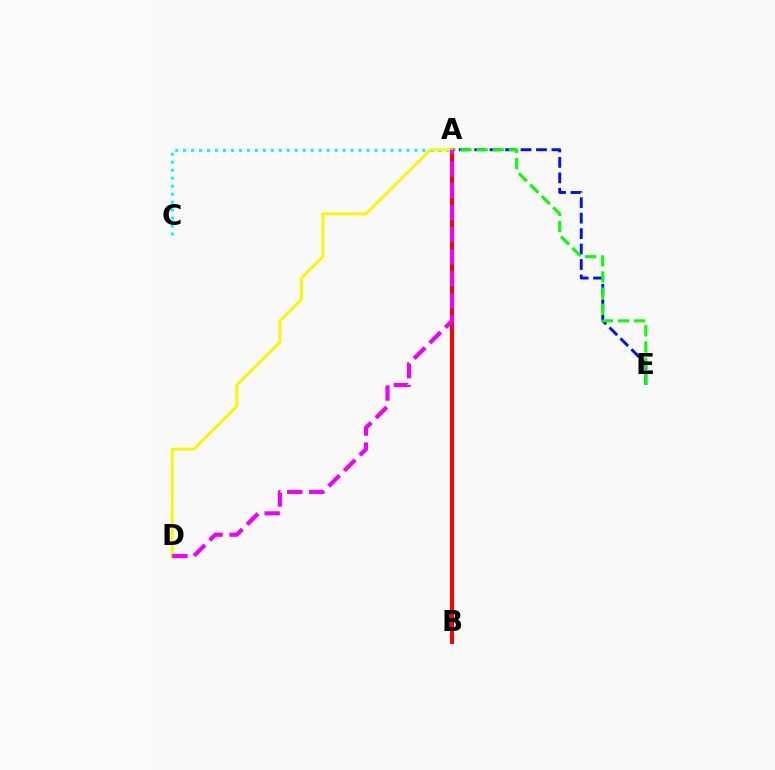{('A', 'E'): [{'color': '#0010ff', 'line_style': 'dashed', 'thickness': 2.1}, {'color': '#08ff00', 'line_style': 'dashed', 'thickness': 2.2}], ('A', 'B'): [{'color': '#ff0000', 'line_style': 'solid', 'thickness': 2.91}], ('A', 'C'): [{'color': '#00fff6', 'line_style': 'dotted', 'thickness': 2.17}], ('A', 'D'): [{'color': '#fcf500', 'line_style': 'solid', 'thickness': 2.1}, {'color': '#ee00ff', 'line_style': 'dashed', 'thickness': 2.99}]}